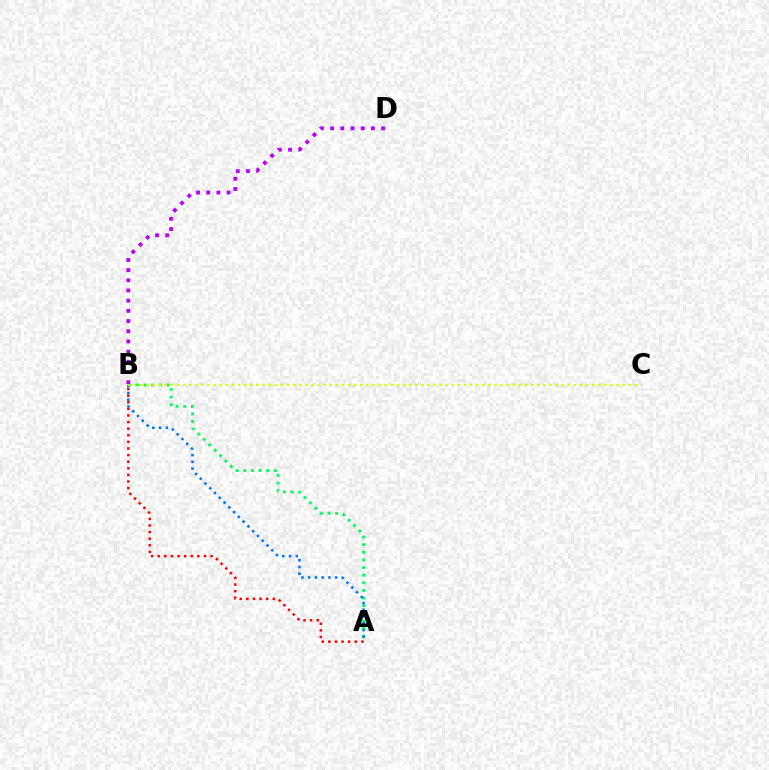{('A', 'B'): [{'color': '#00ff5c', 'line_style': 'dotted', 'thickness': 2.07}, {'color': '#0074ff', 'line_style': 'dotted', 'thickness': 1.83}, {'color': '#ff0000', 'line_style': 'dotted', 'thickness': 1.79}], ('B', 'C'): [{'color': '#d1ff00', 'line_style': 'dotted', 'thickness': 1.66}], ('B', 'D'): [{'color': '#b900ff', 'line_style': 'dotted', 'thickness': 2.77}]}